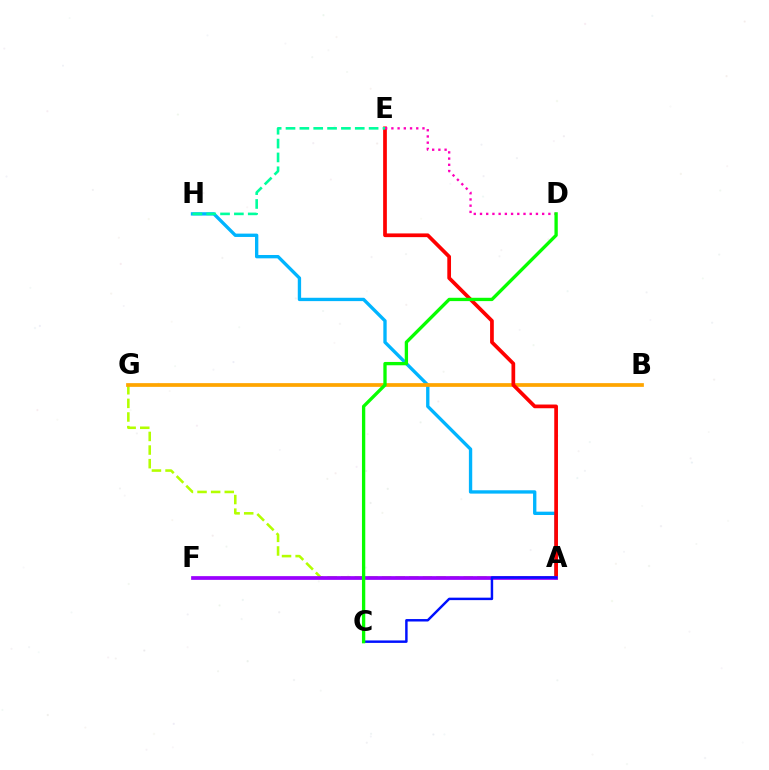{('A', 'G'): [{'color': '#b3ff00', 'line_style': 'dashed', 'thickness': 1.85}], ('A', 'H'): [{'color': '#00b5ff', 'line_style': 'solid', 'thickness': 2.4}], ('B', 'G'): [{'color': '#ffa500', 'line_style': 'solid', 'thickness': 2.68}], ('A', 'E'): [{'color': '#ff0000', 'line_style': 'solid', 'thickness': 2.67}], ('A', 'F'): [{'color': '#9b00ff', 'line_style': 'solid', 'thickness': 2.68}], ('E', 'H'): [{'color': '#00ff9d', 'line_style': 'dashed', 'thickness': 1.88}], ('A', 'C'): [{'color': '#0010ff', 'line_style': 'solid', 'thickness': 1.77}], ('D', 'E'): [{'color': '#ff00bd', 'line_style': 'dotted', 'thickness': 1.69}], ('C', 'D'): [{'color': '#08ff00', 'line_style': 'solid', 'thickness': 2.39}]}